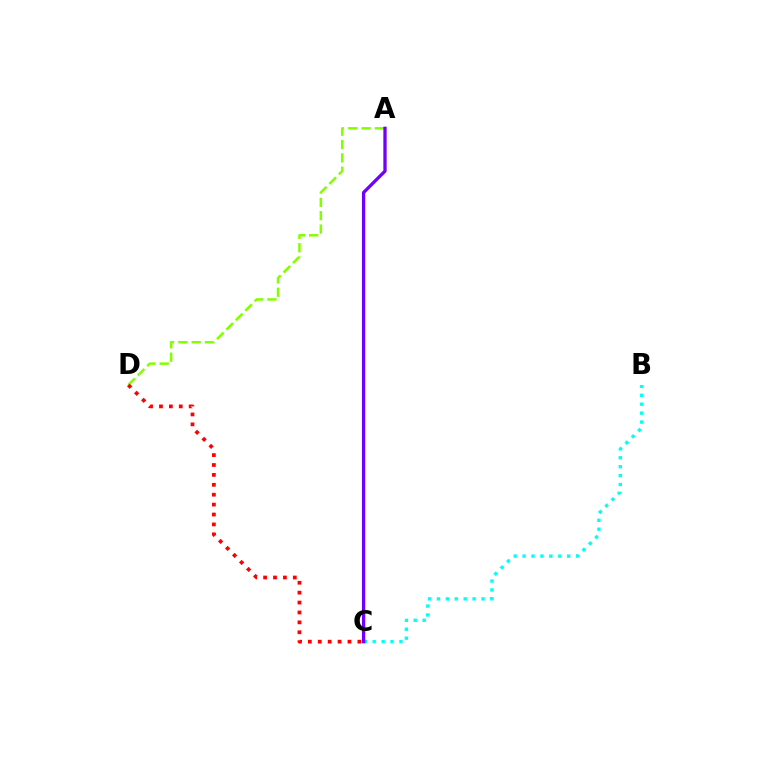{('A', 'D'): [{'color': '#84ff00', 'line_style': 'dashed', 'thickness': 1.81}], ('C', 'D'): [{'color': '#ff0000', 'line_style': 'dotted', 'thickness': 2.69}], ('B', 'C'): [{'color': '#00fff6', 'line_style': 'dotted', 'thickness': 2.42}], ('A', 'C'): [{'color': '#7200ff', 'line_style': 'solid', 'thickness': 2.37}]}